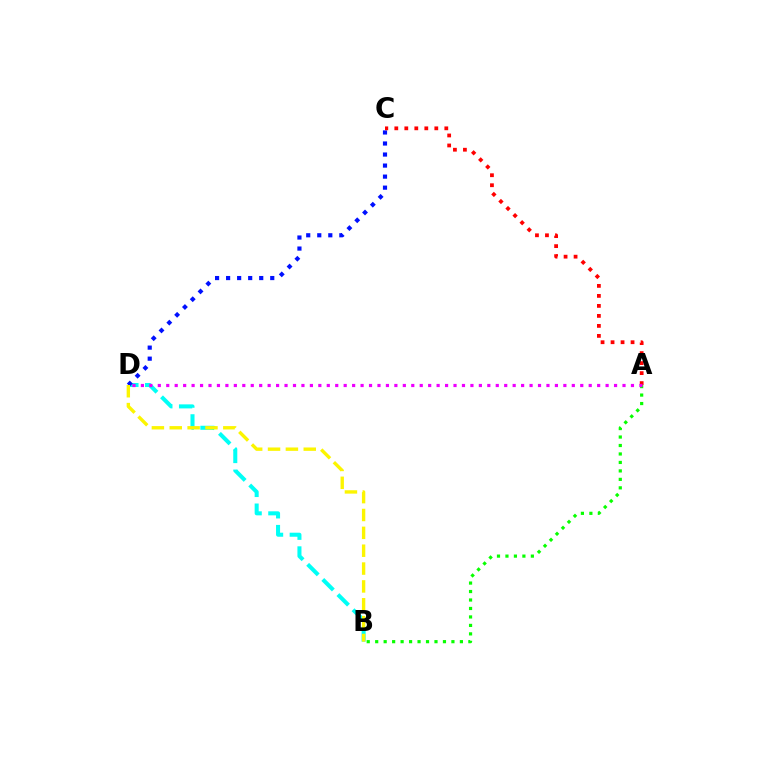{('B', 'D'): [{'color': '#00fff6', 'line_style': 'dashed', 'thickness': 2.91}, {'color': '#fcf500', 'line_style': 'dashed', 'thickness': 2.43}], ('C', 'D'): [{'color': '#0010ff', 'line_style': 'dotted', 'thickness': 3.0}], ('A', 'C'): [{'color': '#ff0000', 'line_style': 'dotted', 'thickness': 2.72}], ('A', 'B'): [{'color': '#08ff00', 'line_style': 'dotted', 'thickness': 2.3}], ('A', 'D'): [{'color': '#ee00ff', 'line_style': 'dotted', 'thickness': 2.3}]}